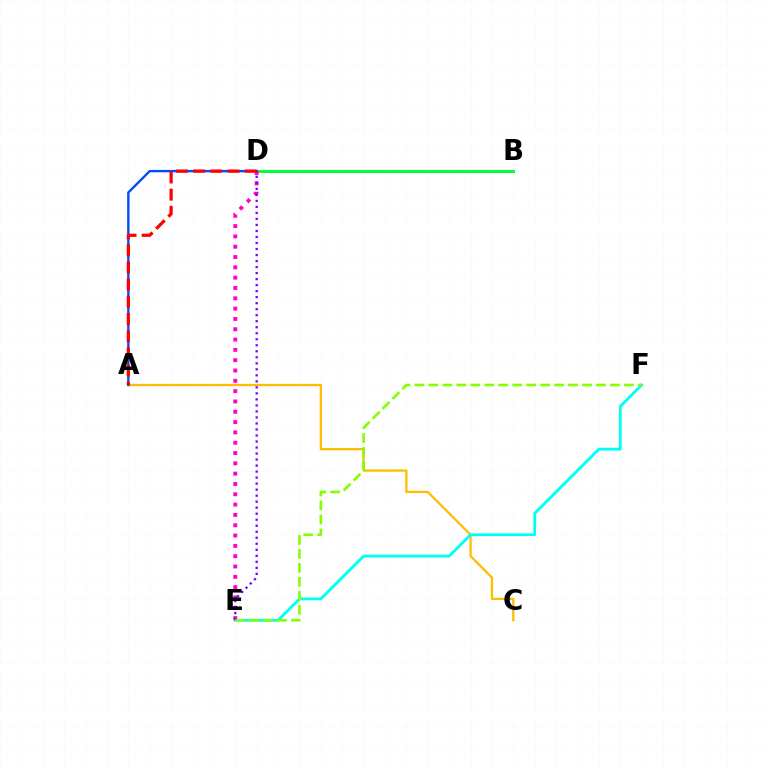{('B', 'D'): [{'color': '#00ff39', 'line_style': 'solid', 'thickness': 2.14}], ('A', 'C'): [{'color': '#ffbd00', 'line_style': 'solid', 'thickness': 1.64}], ('D', 'E'): [{'color': '#ff00cf', 'line_style': 'dotted', 'thickness': 2.8}, {'color': '#7200ff', 'line_style': 'dotted', 'thickness': 1.63}], ('A', 'D'): [{'color': '#004bff', 'line_style': 'solid', 'thickness': 1.72}, {'color': '#ff0000', 'line_style': 'dashed', 'thickness': 2.33}], ('E', 'F'): [{'color': '#00fff6', 'line_style': 'solid', 'thickness': 2.04}, {'color': '#84ff00', 'line_style': 'dashed', 'thickness': 1.9}]}